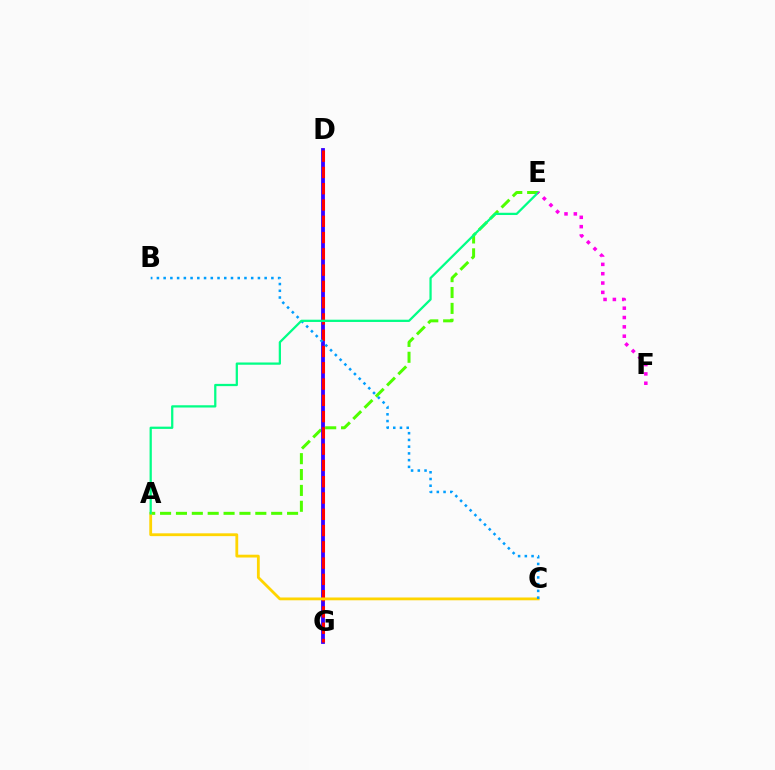{('A', 'E'): [{'color': '#4fff00', 'line_style': 'dashed', 'thickness': 2.16}, {'color': '#00ff86', 'line_style': 'solid', 'thickness': 1.63}], ('D', 'G'): [{'color': '#3700ff', 'line_style': 'solid', 'thickness': 2.75}, {'color': '#ff0000', 'line_style': 'dashed', 'thickness': 2.21}], ('A', 'C'): [{'color': '#ffd500', 'line_style': 'solid', 'thickness': 2.02}], ('B', 'C'): [{'color': '#009eff', 'line_style': 'dotted', 'thickness': 1.83}], ('E', 'F'): [{'color': '#ff00ed', 'line_style': 'dotted', 'thickness': 2.54}]}